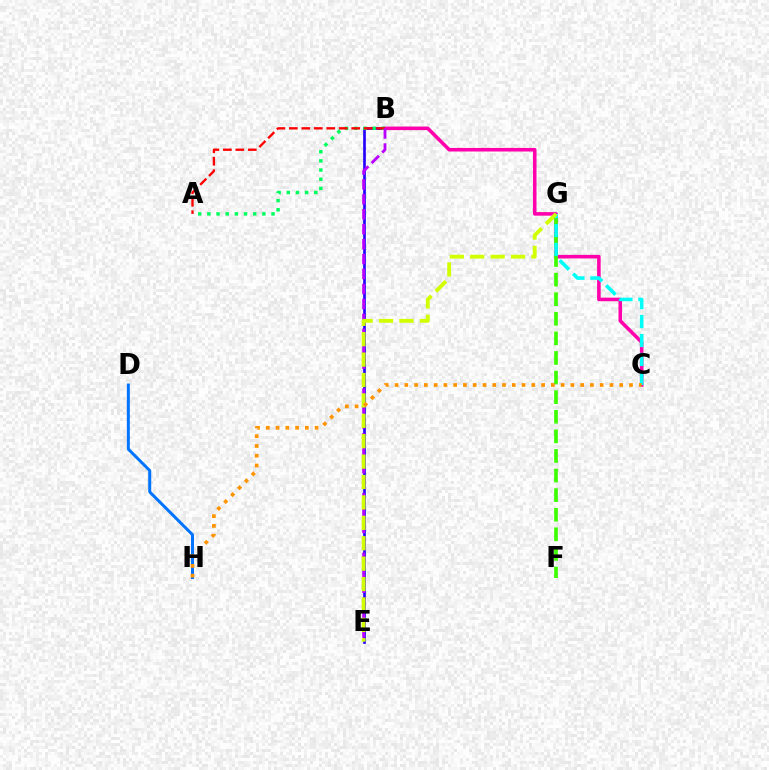{('B', 'E'): [{'color': '#2500ff', 'line_style': 'solid', 'thickness': 1.92}, {'color': '#b900ff', 'line_style': 'dashed', 'thickness': 2.03}], ('B', 'C'): [{'color': '#ff00ac', 'line_style': 'solid', 'thickness': 2.57}], ('F', 'G'): [{'color': '#3dff00', 'line_style': 'dashed', 'thickness': 2.66}], ('C', 'G'): [{'color': '#00fff6', 'line_style': 'dashed', 'thickness': 2.57}], ('A', 'B'): [{'color': '#00ff5c', 'line_style': 'dotted', 'thickness': 2.49}, {'color': '#ff0000', 'line_style': 'dashed', 'thickness': 1.69}], ('D', 'H'): [{'color': '#0074ff', 'line_style': 'solid', 'thickness': 2.15}], ('E', 'G'): [{'color': '#d1ff00', 'line_style': 'dashed', 'thickness': 2.77}], ('C', 'H'): [{'color': '#ff9400', 'line_style': 'dotted', 'thickness': 2.65}]}